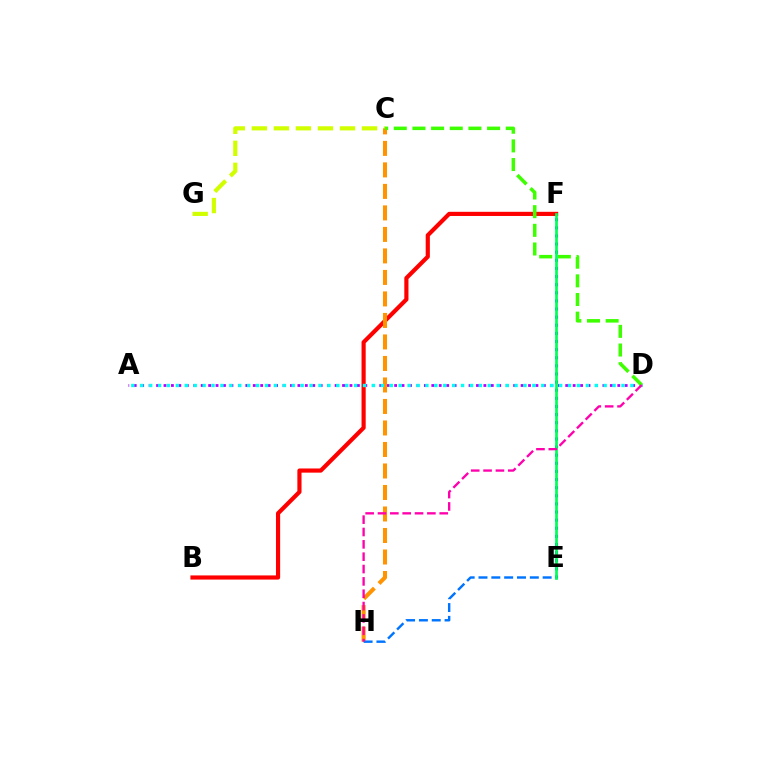{('A', 'D'): [{'color': '#b900ff', 'line_style': 'dotted', 'thickness': 2.02}, {'color': '#00fff6', 'line_style': 'dotted', 'thickness': 2.42}], ('C', 'G'): [{'color': '#d1ff00', 'line_style': 'dashed', 'thickness': 2.99}], ('B', 'F'): [{'color': '#ff0000', 'line_style': 'solid', 'thickness': 2.99}], ('C', 'H'): [{'color': '#ff9400', 'line_style': 'dashed', 'thickness': 2.92}], ('E', 'F'): [{'color': '#2500ff', 'line_style': 'dotted', 'thickness': 2.21}, {'color': '#00ff5c', 'line_style': 'solid', 'thickness': 1.94}], ('E', 'H'): [{'color': '#0074ff', 'line_style': 'dashed', 'thickness': 1.74}], ('C', 'D'): [{'color': '#3dff00', 'line_style': 'dashed', 'thickness': 2.53}], ('D', 'H'): [{'color': '#ff00ac', 'line_style': 'dashed', 'thickness': 1.68}]}